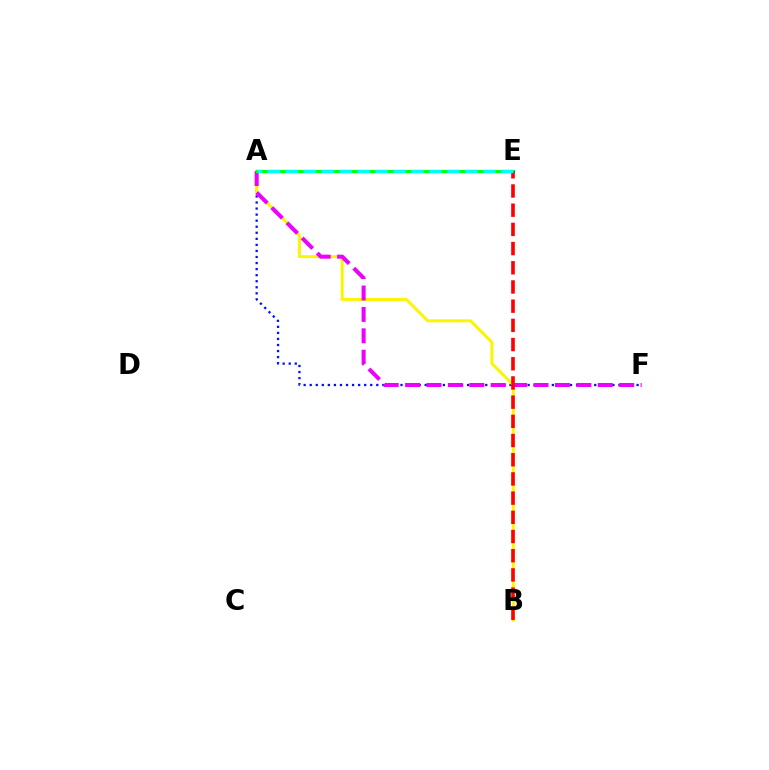{('A', 'F'): [{'color': '#0010ff', 'line_style': 'dotted', 'thickness': 1.64}, {'color': '#ee00ff', 'line_style': 'dashed', 'thickness': 2.91}], ('A', 'B'): [{'color': '#fcf500', 'line_style': 'solid', 'thickness': 2.14}], ('A', 'E'): [{'color': '#08ff00', 'line_style': 'solid', 'thickness': 2.29}, {'color': '#00fff6', 'line_style': 'dashed', 'thickness': 2.44}], ('B', 'E'): [{'color': '#ff0000', 'line_style': 'dashed', 'thickness': 2.61}]}